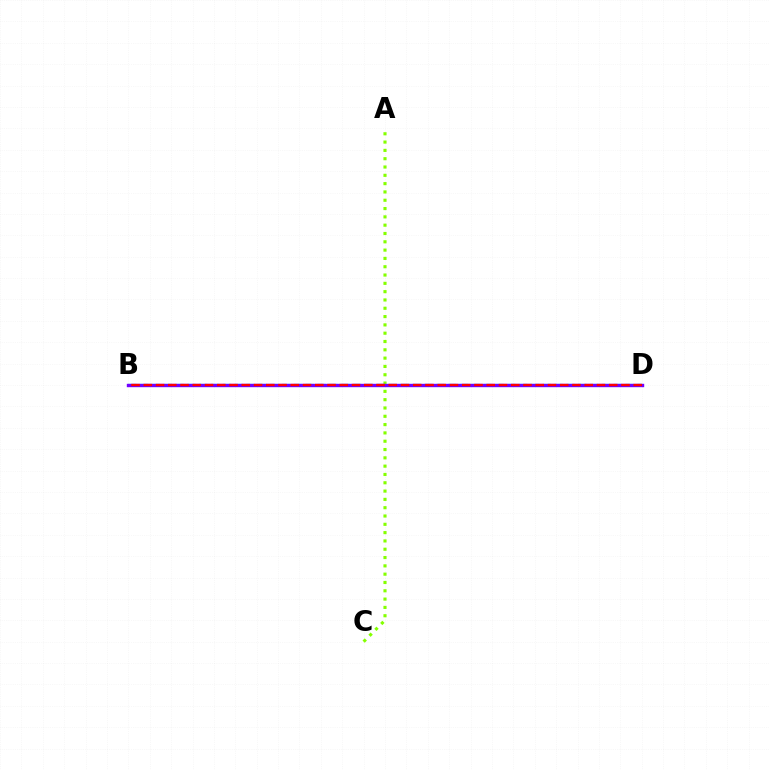{('A', 'C'): [{'color': '#84ff00', 'line_style': 'dotted', 'thickness': 2.26}], ('B', 'D'): [{'color': '#00fff6', 'line_style': 'dashed', 'thickness': 1.61}, {'color': '#7200ff', 'line_style': 'solid', 'thickness': 2.44}, {'color': '#ff0000', 'line_style': 'dashed', 'thickness': 1.66}]}